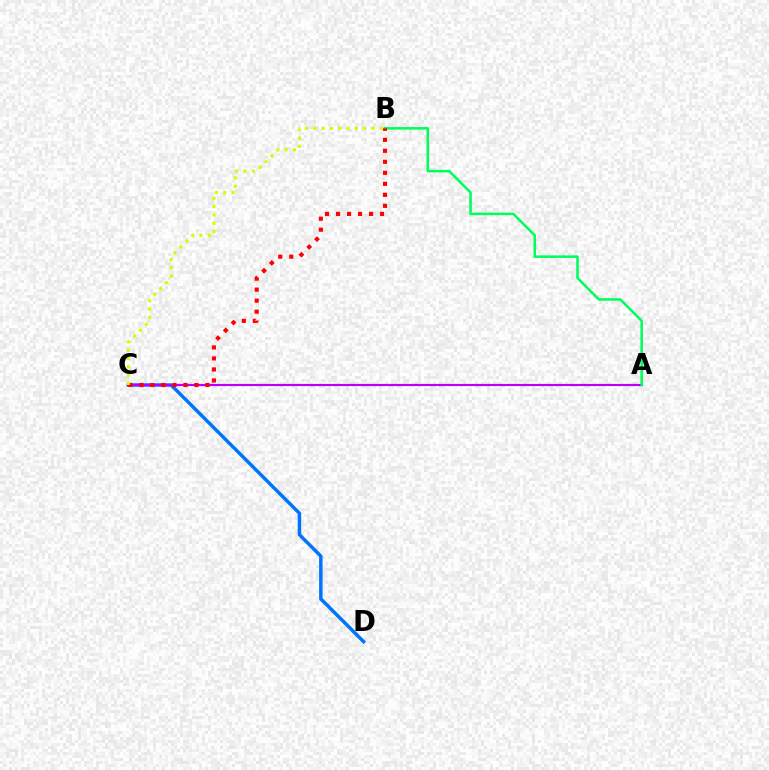{('C', 'D'): [{'color': '#0074ff', 'line_style': 'solid', 'thickness': 2.49}], ('A', 'C'): [{'color': '#b900ff', 'line_style': 'solid', 'thickness': 1.57}], ('A', 'B'): [{'color': '#00ff5c', 'line_style': 'solid', 'thickness': 1.84}], ('B', 'C'): [{'color': '#ff0000', 'line_style': 'dotted', 'thickness': 2.99}, {'color': '#d1ff00', 'line_style': 'dotted', 'thickness': 2.26}]}